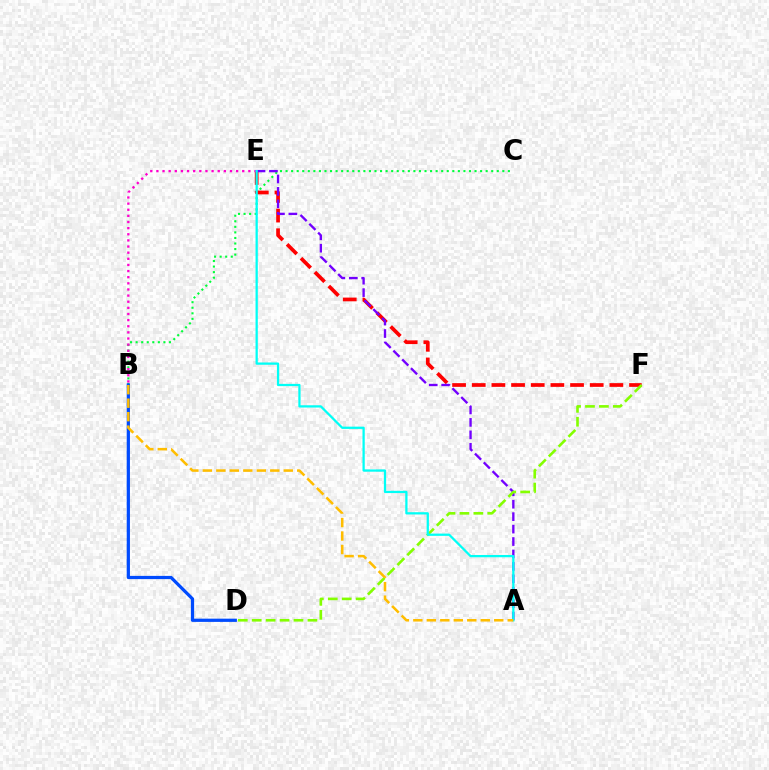{('B', 'C'): [{'color': '#00ff39', 'line_style': 'dotted', 'thickness': 1.51}], ('B', 'D'): [{'color': '#004bff', 'line_style': 'solid', 'thickness': 2.33}], ('E', 'F'): [{'color': '#ff0000', 'line_style': 'dashed', 'thickness': 2.67}], ('A', 'E'): [{'color': '#7200ff', 'line_style': 'dashed', 'thickness': 1.69}, {'color': '#00fff6', 'line_style': 'solid', 'thickness': 1.63}], ('D', 'F'): [{'color': '#84ff00', 'line_style': 'dashed', 'thickness': 1.89}], ('B', 'E'): [{'color': '#ff00cf', 'line_style': 'dotted', 'thickness': 1.67}], ('A', 'B'): [{'color': '#ffbd00', 'line_style': 'dashed', 'thickness': 1.83}]}